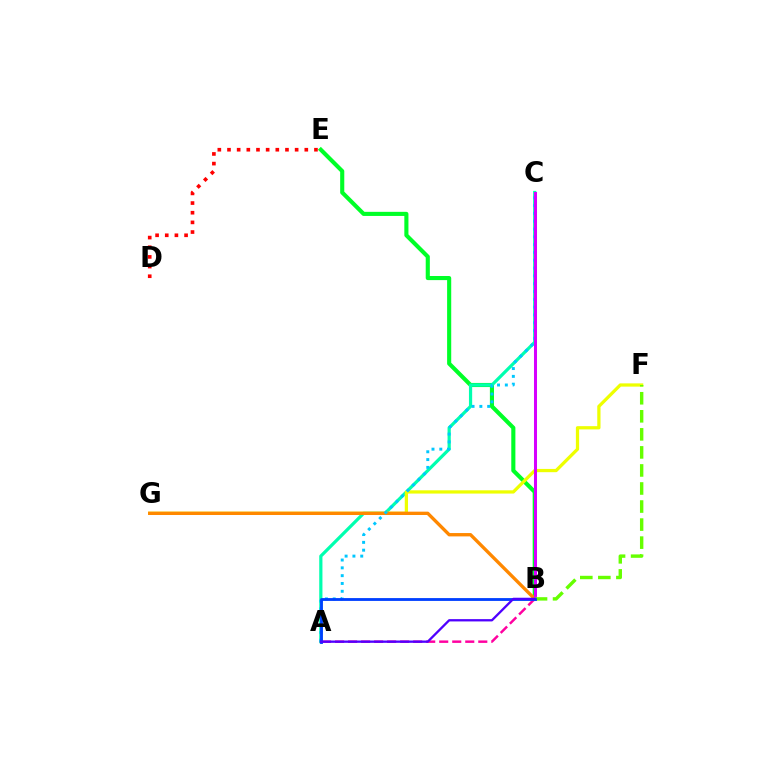{('B', 'E'): [{'color': '#00ff27', 'line_style': 'solid', 'thickness': 2.96}], ('A', 'C'): [{'color': '#00ffaf', 'line_style': 'solid', 'thickness': 2.31}, {'color': '#00c7ff', 'line_style': 'dotted', 'thickness': 2.12}], ('D', 'E'): [{'color': '#ff0000', 'line_style': 'dotted', 'thickness': 2.63}], ('F', 'G'): [{'color': '#eeff00', 'line_style': 'solid', 'thickness': 2.34}], ('B', 'G'): [{'color': '#ff8800', 'line_style': 'solid', 'thickness': 2.41}], ('B', 'C'): [{'color': '#d600ff', 'line_style': 'solid', 'thickness': 2.17}], ('B', 'F'): [{'color': '#66ff00', 'line_style': 'dashed', 'thickness': 2.45}], ('A', 'B'): [{'color': '#ff00a0', 'line_style': 'dashed', 'thickness': 1.77}, {'color': '#003fff', 'line_style': 'solid', 'thickness': 2.04}, {'color': '#4f00ff', 'line_style': 'solid', 'thickness': 1.66}]}